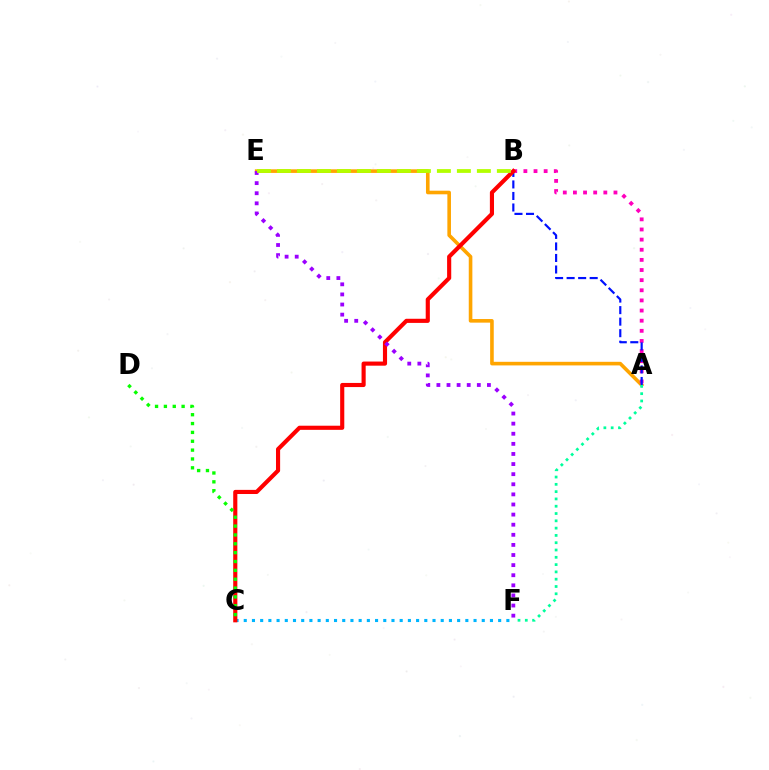{('C', 'F'): [{'color': '#00b5ff', 'line_style': 'dotted', 'thickness': 2.23}], ('A', 'E'): [{'color': '#ffa500', 'line_style': 'solid', 'thickness': 2.6}], ('A', 'B'): [{'color': '#ff00bd', 'line_style': 'dotted', 'thickness': 2.75}, {'color': '#0010ff', 'line_style': 'dashed', 'thickness': 1.57}], ('B', 'C'): [{'color': '#ff0000', 'line_style': 'solid', 'thickness': 2.97}], ('E', 'F'): [{'color': '#9b00ff', 'line_style': 'dotted', 'thickness': 2.75}], ('B', 'E'): [{'color': '#b3ff00', 'line_style': 'dashed', 'thickness': 2.72}], ('C', 'D'): [{'color': '#08ff00', 'line_style': 'dotted', 'thickness': 2.41}], ('A', 'F'): [{'color': '#00ff9d', 'line_style': 'dotted', 'thickness': 1.98}]}